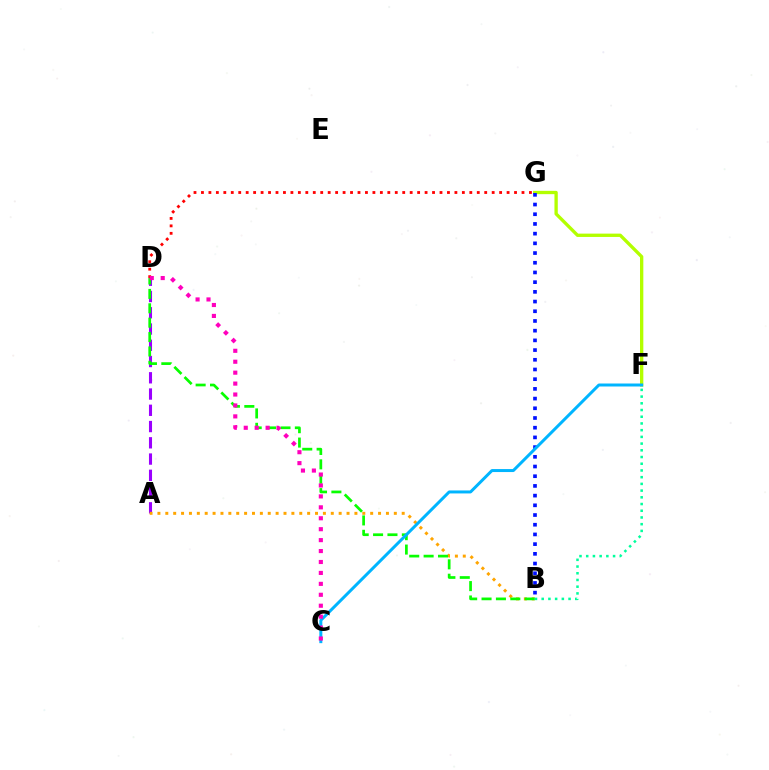{('A', 'D'): [{'color': '#9b00ff', 'line_style': 'dashed', 'thickness': 2.21}], ('A', 'B'): [{'color': '#ffa500', 'line_style': 'dotted', 'thickness': 2.14}], ('F', 'G'): [{'color': '#b3ff00', 'line_style': 'solid', 'thickness': 2.39}], ('B', 'G'): [{'color': '#0010ff', 'line_style': 'dotted', 'thickness': 2.64}], ('D', 'G'): [{'color': '#ff0000', 'line_style': 'dotted', 'thickness': 2.03}], ('B', 'D'): [{'color': '#08ff00', 'line_style': 'dashed', 'thickness': 1.95}], ('C', 'F'): [{'color': '#00b5ff', 'line_style': 'solid', 'thickness': 2.15}], ('C', 'D'): [{'color': '#ff00bd', 'line_style': 'dotted', 'thickness': 2.97}], ('B', 'F'): [{'color': '#00ff9d', 'line_style': 'dotted', 'thickness': 1.82}]}